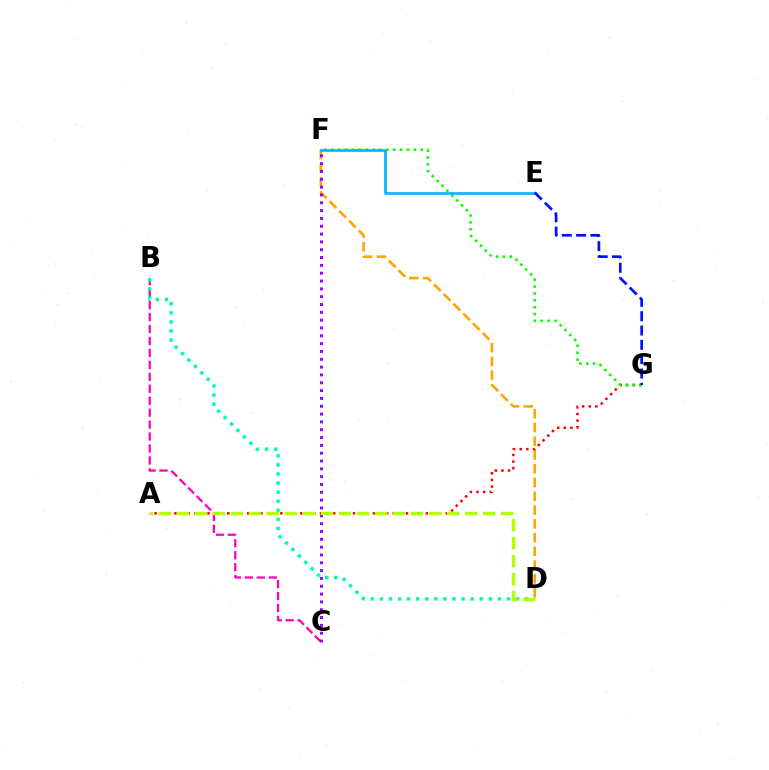{('D', 'F'): [{'color': '#ffa500', 'line_style': 'dashed', 'thickness': 1.87}], ('A', 'G'): [{'color': '#ff0000', 'line_style': 'dotted', 'thickness': 1.8}], ('F', 'G'): [{'color': '#08ff00', 'line_style': 'dotted', 'thickness': 1.87}], ('E', 'F'): [{'color': '#00b5ff', 'line_style': 'solid', 'thickness': 1.91}], ('B', 'C'): [{'color': '#ff00bd', 'line_style': 'dashed', 'thickness': 1.62}], ('B', 'D'): [{'color': '#00ff9d', 'line_style': 'dotted', 'thickness': 2.47}], ('E', 'G'): [{'color': '#0010ff', 'line_style': 'dashed', 'thickness': 1.95}], ('C', 'F'): [{'color': '#9b00ff', 'line_style': 'dotted', 'thickness': 2.13}], ('A', 'D'): [{'color': '#b3ff00', 'line_style': 'dashed', 'thickness': 2.45}]}